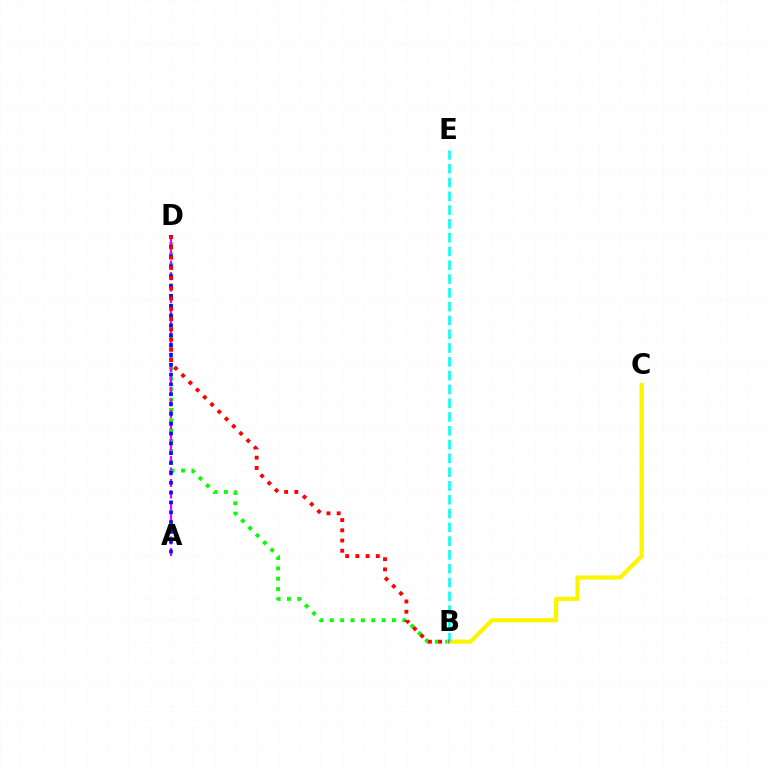{('B', 'D'): [{'color': '#08ff00', 'line_style': 'dotted', 'thickness': 2.81}, {'color': '#ff0000', 'line_style': 'dotted', 'thickness': 2.78}], ('B', 'C'): [{'color': '#fcf500', 'line_style': 'solid', 'thickness': 2.99}], ('A', 'D'): [{'color': '#ee00ff', 'line_style': 'dashed', 'thickness': 1.56}, {'color': '#0010ff', 'line_style': 'dotted', 'thickness': 2.67}], ('B', 'E'): [{'color': '#00fff6', 'line_style': 'dashed', 'thickness': 1.87}]}